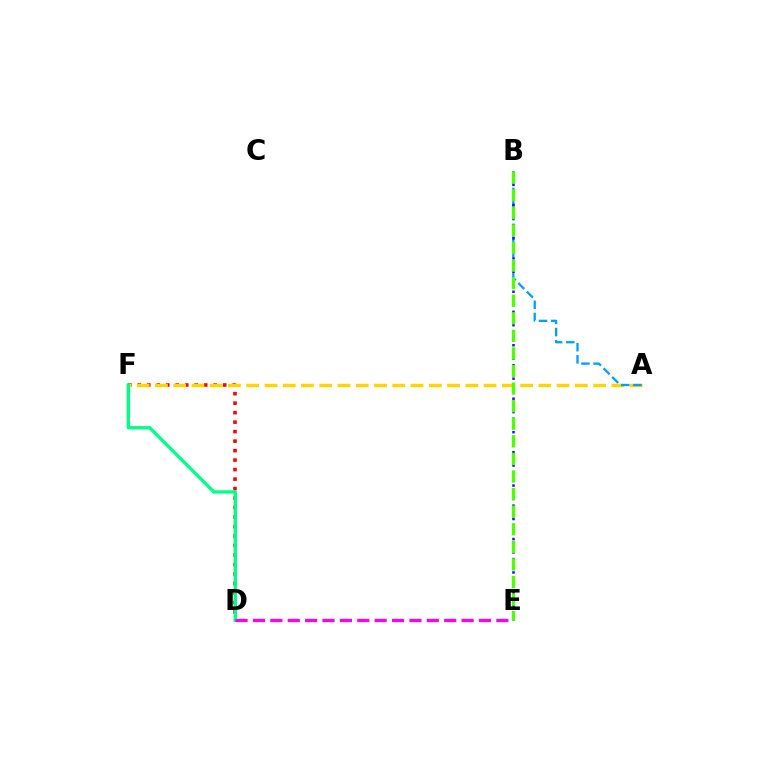{('D', 'F'): [{'color': '#ff0000', 'line_style': 'dotted', 'thickness': 2.58}, {'color': '#00ff86', 'line_style': 'solid', 'thickness': 2.42}], ('A', 'F'): [{'color': '#ffd500', 'line_style': 'dashed', 'thickness': 2.48}], ('A', 'B'): [{'color': '#009eff', 'line_style': 'dashed', 'thickness': 1.65}], ('D', 'E'): [{'color': '#ff00ed', 'line_style': 'dashed', 'thickness': 2.36}], ('B', 'E'): [{'color': '#3700ff', 'line_style': 'dotted', 'thickness': 1.82}, {'color': '#4fff00', 'line_style': 'dashed', 'thickness': 2.39}]}